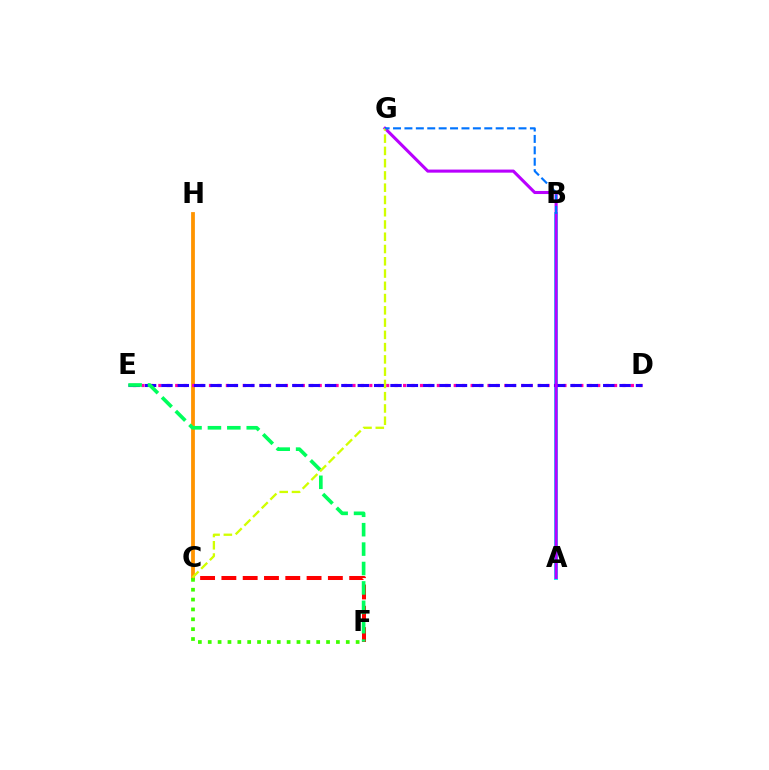{('C', 'H'): [{'color': '#ff9400', 'line_style': 'solid', 'thickness': 2.73}], ('D', 'E'): [{'color': '#ff00ac', 'line_style': 'dotted', 'thickness': 2.29}, {'color': '#2500ff', 'line_style': 'dashed', 'thickness': 2.22}], ('A', 'B'): [{'color': '#00fff6', 'line_style': 'solid', 'thickness': 2.84}], ('C', 'F'): [{'color': '#ff0000', 'line_style': 'dashed', 'thickness': 2.89}, {'color': '#3dff00', 'line_style': 'dotted', 'thickness': 2.68}], ('A', 'G'): [{'color': '#b900ff', 'line_style': 'solid', 'thickness': 2.22}], ('E', 'F'): [{'color': '#00ff5c', 'line_style': 'dashed', 'thickness': 2.64}], ('C', 'G'): [{'color': '#d1ff00', 'line_style': 'dashed', 'thickness': 1.67}], ('B', 'G'): [{'color': '#0074ff', 'line_style': 'dashed', 'thickness': 1.55}]}